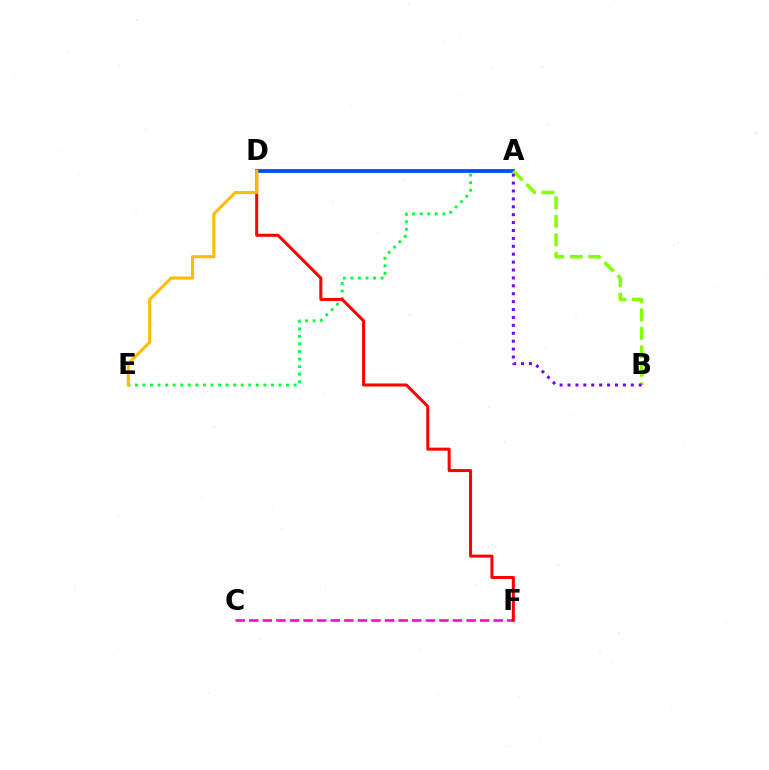{('A', 'D'): [{'color': '#00fff6', 'line_style': 'solid', 'thickness': 2.59}, {'color': '#004bff', 'line_style': 'solid', 'thickness': 2.64}], ('A', 'E'): [{'color': '#00ff39', 'line_style': 'dotted', 'thickness': 2.05}], ('A', 'B'): [{'color': '#84ff00', 'line_style': 'dashed', 'thickness': 2.51}, {'color': '#7200ff', 'line_style': 'dotted', 'thickness': 2.15}], ('C', 'F'): [{'color': '#ff00cf', 'line_style': 'dashed', 'thickness': 1.84}], ('D', 'F'): [{'color': '#ff0000', 'line_style': 'solid', 'thickness': 2.17}], ('D', 'E'): [{'color': '#ffbd00', 'line_style': 'solid', 'thickness': 2.22}]}